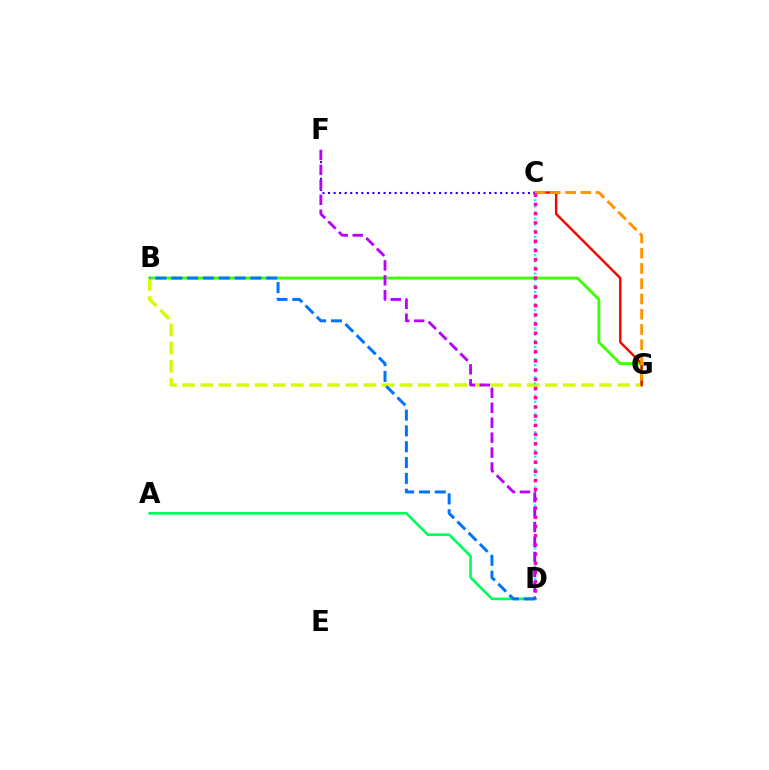{('B', 'G'): [{'color': '#3dff00', 'line_style': 'solid', 'thickness': 2.06}, {'color': '#d1ff00', 'line_style': 'dashed', 'thickness': 2.46}], ('C', 'G'): [{'color': '#ff0000', 'line_style': 'solid', 'thickness': 1.74}, {'color': '#ff9400', 'line_style': 'dashed', 'thickness': 2.07}], ('C', 'D'): [{'color': '#00fff6', 'line_style': 'dotted', 'thickness': 1.66}, {'color': '#ff00ac', 'line_style': 'dotted', 'thickness': 2.5}], ('C', 'F'): [{'color': '#2500ff', 'line_style': 'dotted', 'thickness': 1.51}], ('A', 'D'): [{'color': '#00ff5c', 'line_style': 'solid', 'thickness': 1.92}], ('D', 'F'): [{'color': '#b900ff', 'line_style': 'dashed', 'thickness': 2.03}], ('B', 'D'): [{'color': '#0074ff', 'line_style': 'dashed', 'thickness': 2.15}]}